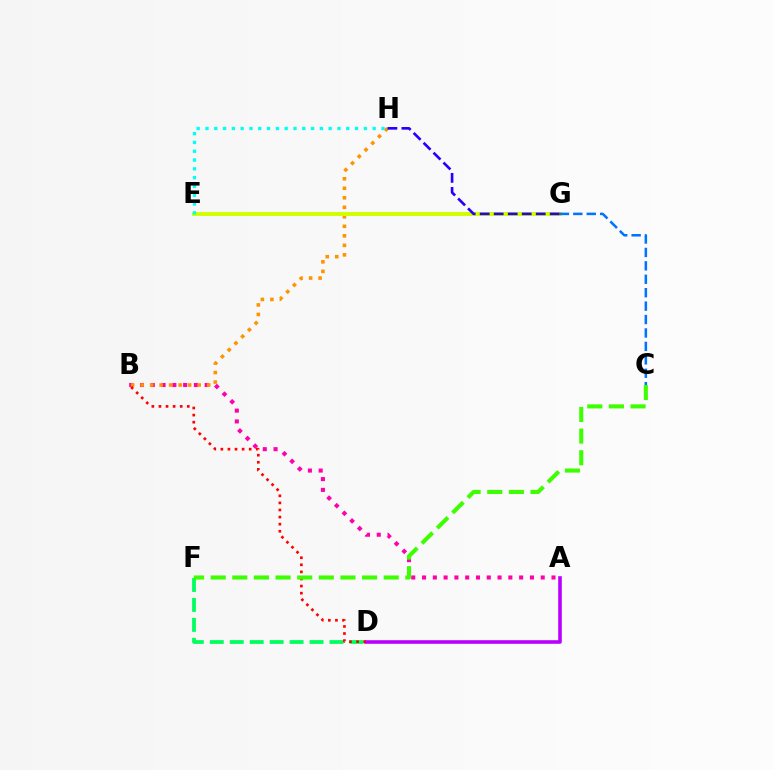{('A', 'B'): [{'color': '#ff00ac', 'line_style': 'dotted', 'thickness': 2.93}], ('D', 'F'): [{'color': '#00ff5c', 'line_style': 'dashed', 'thickness': 2.71}], ('B', 'H'): [{'color': '#ff9400', 'line_style': 'dotted', 'thickness': 2.58}], ('A', 'D'): [{'color': '#b900ff', 'line_style': 'solid', 'thickness': 2.59}], ('E', 'G'): [{'color': '#d1ff00', 'line_style': 'solid', 'thickness': 2.83}], ('B', 'D'): [{'color': '#ff0000', 'line_style': 'dotted', 'thickness': 1.93}], ('E', 'H'): [{'color': '#00fff6', 'line_style': 'dotted', 'thickness': 2.39}], ('C', 'F'): [{'color': '#3dff00', 'line_style': 'dashed', 'thickness': 2.94}], ('C', 'G'): [{'color': '#0074ff', 'line_style': 'dashed', 'thickness': 1.82}], ('G', 'H'): [{'color': '#2500ff', 'line_style': 'dashed', 'thickness': 1.9}]}